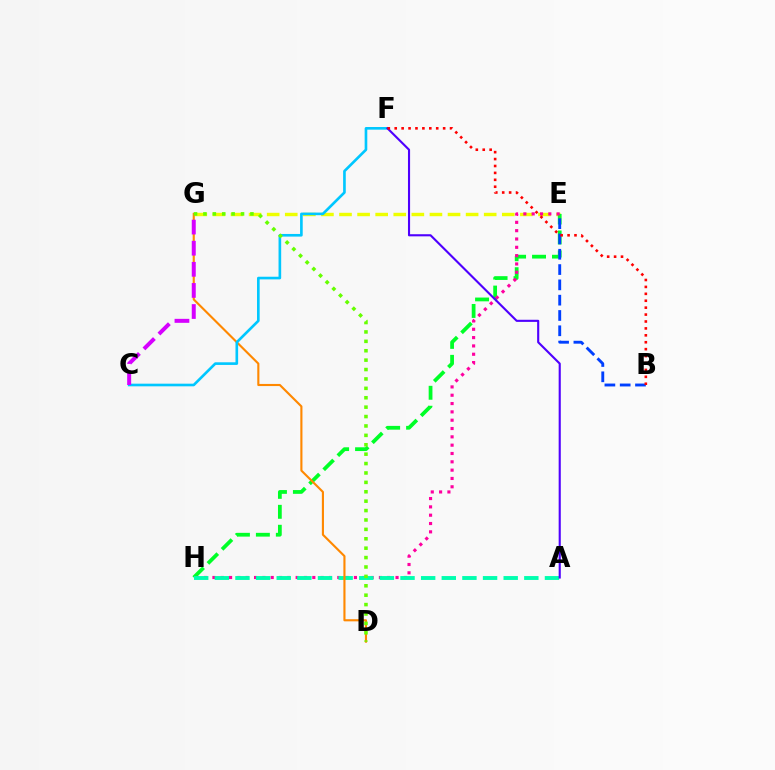{('E', 'G'): [{'color': '#eeff00', 'line_style': 'dashed', 'thickness': 2.46}], ('E', 'H'): [{'color': '#00ff27', 'line_style': 'dashed', 'thickness': 2.71}, {'color': '#ff00a0', 'line_style': 'dotted', 'thickness': 2.26}], ('A', 'H'): [{'color': '#00ffaf', 'line_style': 'dashed', 'thickness': 2.8}], ('D', 'G'): [{'color': '#ff8800', 'line_style': 'solid', 'thickness': 1.53}, {'color': '#66ff00', 'line_style': 'dotted', 'thickness': 2.55}], ('C', 'F'): [{'color': '#00c7ff', 'line_style': 'solid', 'thickness': 1.9}], ('A', 'F'): [{'color': '#4f00ff', 'line_style': 'solid', 'thickness': 1.52}], ('B', 'E'): [{'color': '#003fff', 'line_style': 'dashed', 'thickness': 2.08}], ('C', 'G'): [{'color': '#d600ff', 'line_style': 'dashed', 'thickness': 2.87}], ('B', 'F'): [{'color': '#ff0000', 'line_style': 'dotted', 'thickness': 1.88}]}